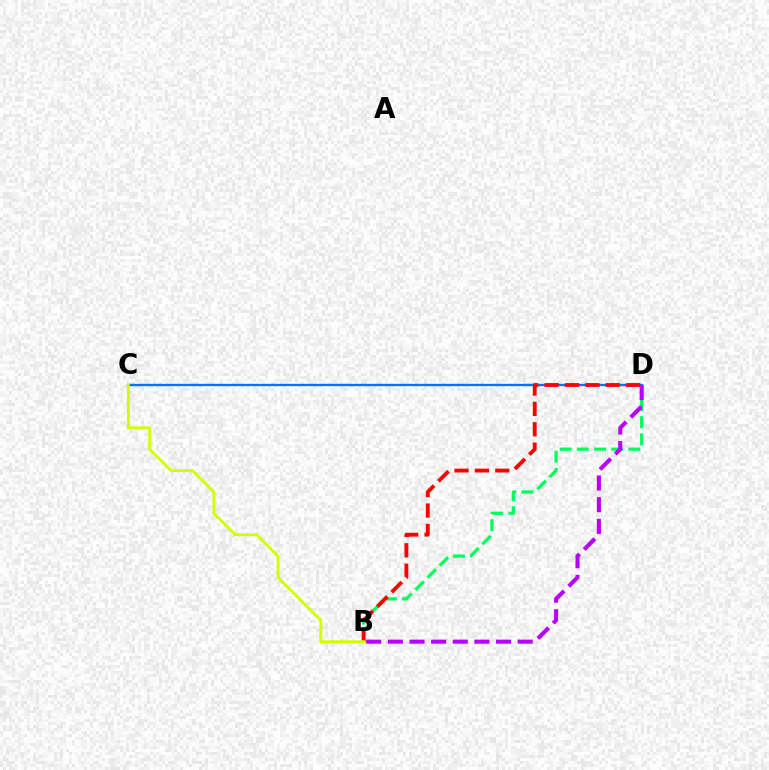{('B', 'D'): [{'color': '#00ff5c', 'line_style': 'dashed', 'thickness': 2.33}, {'color': '#ff0000', 'line_style': 'dashed', 'thickness': 2.77}, {'color': '#b900ff', 'line_style': 'dashed', 'thickness': 2.94}], ('C', 'D'): [{'color': '#0074ff', 'line_style': 'solid', 'thickness': 1.69}], ('B', 'C'): [{'color': '#d1ff00', 'line_style': 'solid', 'thickness': 2.06}]}